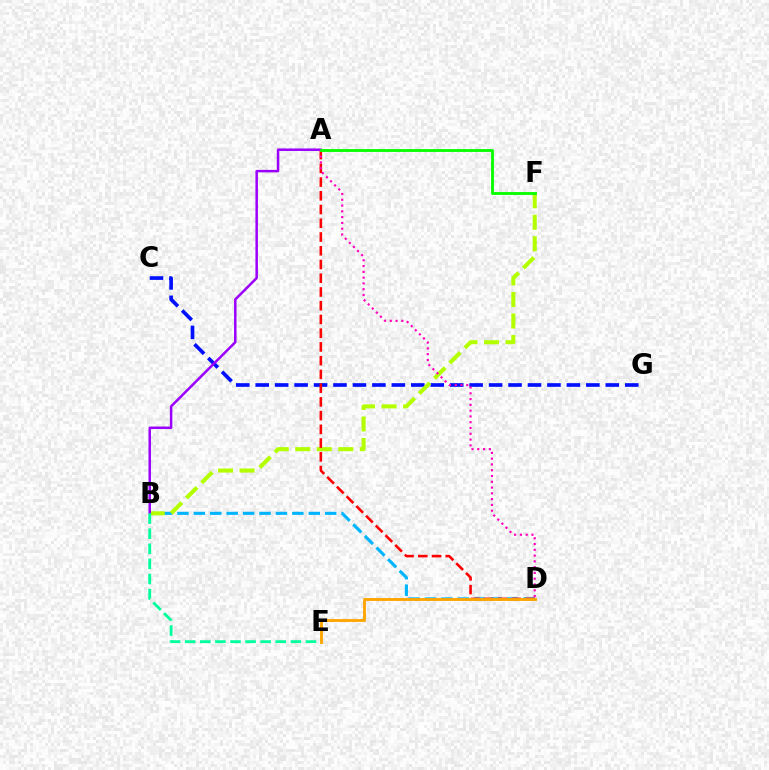{('B', 'D'): [{'color': '#00b5ff', 'line_style': 'dashed', 'thickness': 2.23}], ('C', 'G'): [{'color': '#0010ff', 'line_style': 'dashed', 'thickness': 2.64}], ('B', 'F'): [{'color': '#b3ff00', 'line_style': 'dashed', 'thickness': 2.92}], ('A', 'D'): [{'color': '#ff0000', 'line_style': 'dashed', 'thickness': 1.87}, {'color': '#ff00bd', 'line_style': 'dotted', 'thickness': 1.57}], ('D', 'E'): [{'color': '#ffa500', 'line_style': 'solid', 'thickness': 2.07}], ('A', 'B'): [{'color': '#9b00ff', 'line_style': 'solid', 'thickness': 1.79}], ('B', 'E'): [{'color': '#00ff9d', 'line_style': 'dashed', 'thickness': 2.05}], ('A', 'F'): [{'color': '#08ff00', 'line_style': 'solid', 'thickness': 2.05}]}